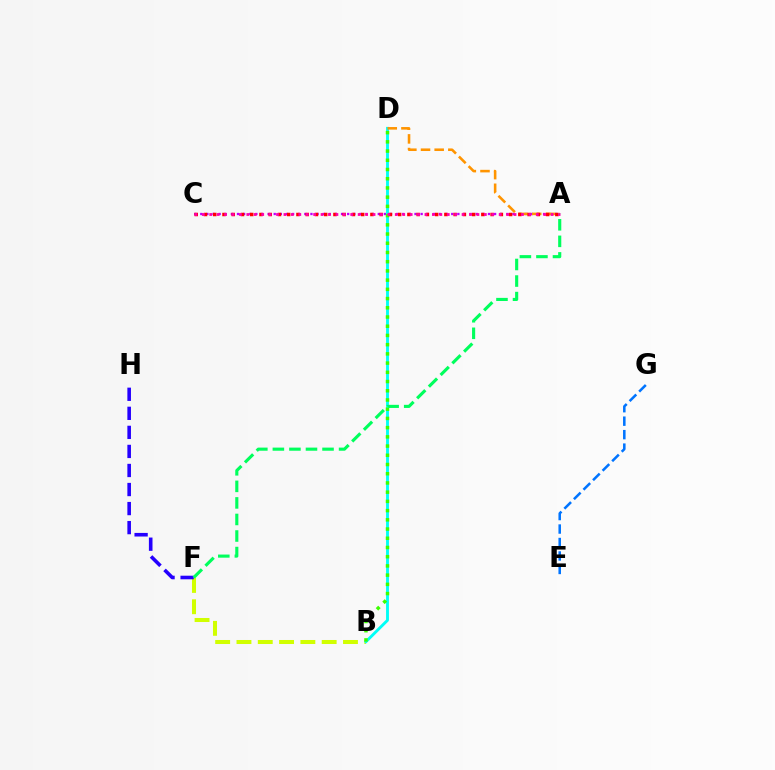{('B', 'F'): [{'color': '#d1ff00', 'line_style': 'dashed', 'thickness': 2.89}], ('A', 'C'): [{'color': '#b900ff', 'line_style': 'dotted', 'thickness': 1.66}, {'color': '#ff0000', 'line_style': 'dotted', 'thickness': 2.51}, {'color': '#ff00ac', 'line_style': 'dotted', 'thickness': 2.02}], ('B', 'D'): [{'color': '#00fff6', 'line_style': 'solid', 'thickness': 2.07}, {'color': '#3dff00', 'line_style': 'dotted', 'thickness': 2.5}], ('A', 'D'): [{'color': '#ff9400', 'line_style': 'dashed', 'thickness': 1.86}], ('F', 'H'): [{'color': '#2500ff', 'line_style': 'dashed', 'thickness': 2.59}], ('E', 'G'): [{'color': '#0074ff', 'line_style': 'dashed', 'thickness': 1.83}], ('A', 'F'): [{'color': '#00ff5c', 'line_style': 'dashed', 'thickness': 2.25}]}